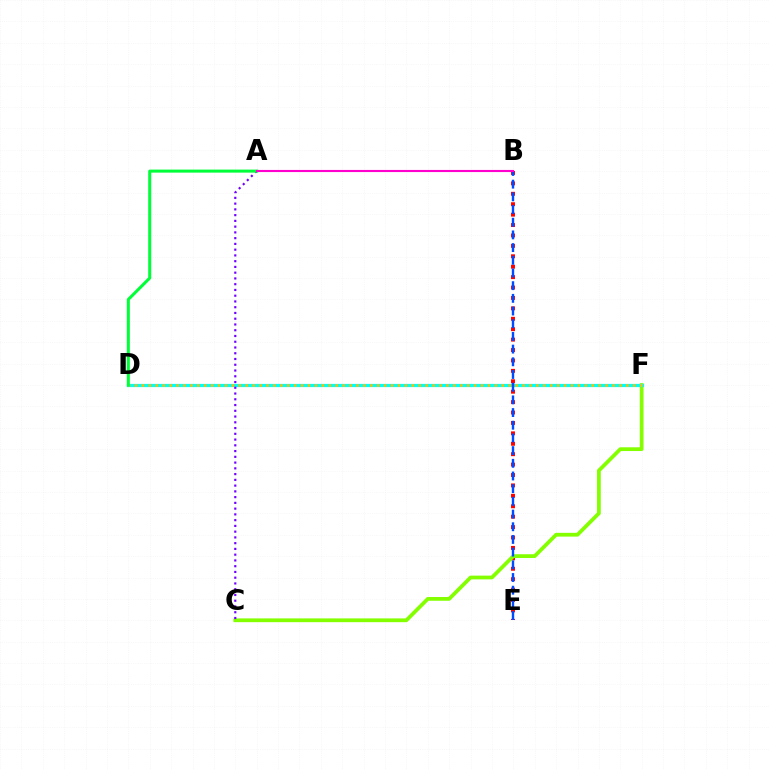{('B', 'E'): [{'color': '#ff0000', 'line_style': 'dotted', 'thickness': 2.83}, {'color': '#004bff', 'line_style': 'dashed', 'thickness': 1.72}], ('C', 'F'): [{'color': '#84ff00', 'line_style': 'solid', 'thickness': 2.7}], ('D', 'F'): [{'color': '#00fff6', 'line_style': 'solid', 'thickness': 2.33}, {'color': '#ffbd00', 'line_style': 'dotted', 'thickness': 1.88}], ('A', 'C'): [{'color': '#7200ff', 'line_style': 'dotted', 'thickness': 1.56}], ('A', 'D'): [{'color': '#00ff39', 'line_style': 'solid', 'thickness': 2.18}], ('A', 'B'): [{'color': '#ff00cf', 'line_style': 'solid', 'thickness': 1.54}]}